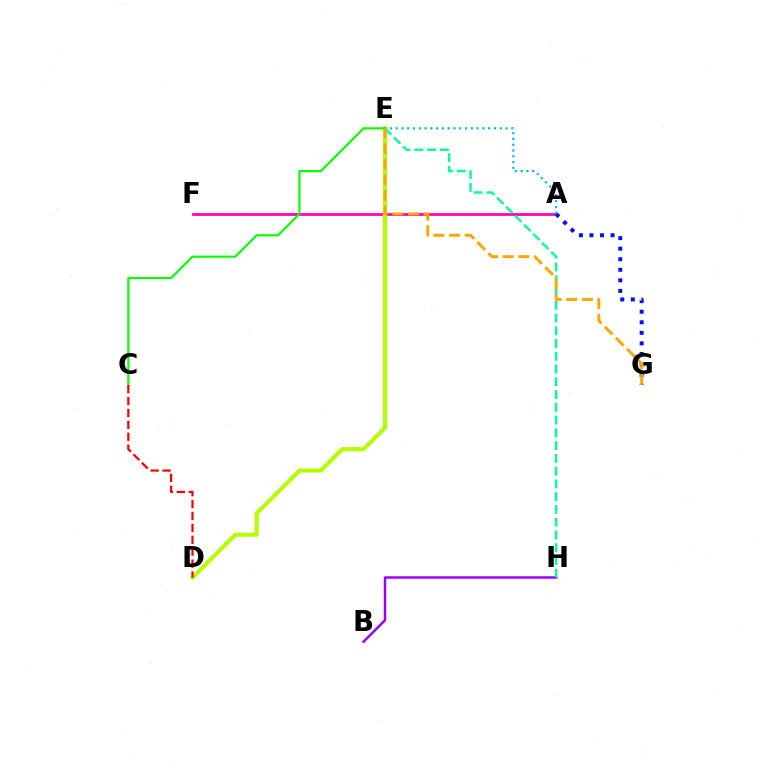{('A', 'F'): [{'color': '#ff00bd', 'line_style': 'solid', 'thickness': 1.98}], ('B', 'H'): [{'color': '#9b00ff', 'line_style': 'solid', 'thickness': 1.79}], ('A', 'G'): [{'color': '#0010ff', 'line_style': 'dotted', 'thickness': 2.87}], ('D', 'E'): [{'color': '#b3ff00', 'line_style': 'solid', 'thickness': 2.95}], ('A', 'E'): [{'color': '#00b5ff', 'line_style': 'dotted', 'thickness': 1.57}], ('E', 'H'): [{'color': '#00ff9d', 'line_style': 'dashed', 'thickness': 1.73}], ('C', 'E'): [{'color': '#08ff00', 'line_style': 'solid', 'thickness': 1.54}], ('E', 'G'): [{'color': '#ffa500', 'line_style': 'dashed', 'thickness': 2.12}], ('C', 'D'): [{'color': '#ff0000', 'line_style': 'dashed', 'thickness': 1.62}]}